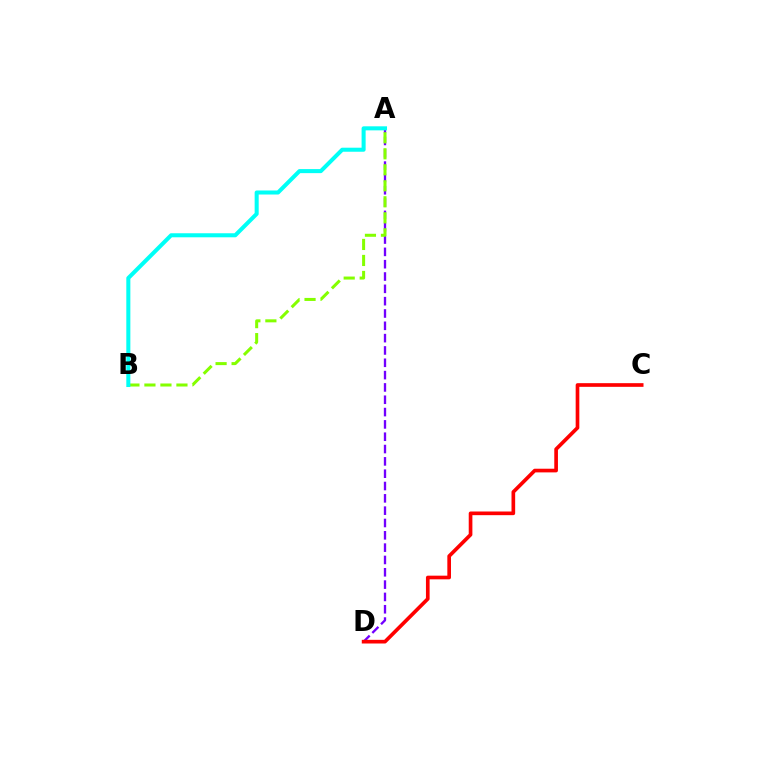{('A', 'D'): [{'color': '#7200ff', 'line_style': 'dashed', 'thickness': 1.67}], ('A', 'B'): [{'color': '#84ff00', 'line_style': 'dashed', 'thickness': 2.17}, {'color': '#00fff6', 'line_style': 'solid', 'thickness': 2.91}], ('C', 'D'): [{'color': '#ff0000', 'line_style': 'solid', 'thickness': 2.64}]}